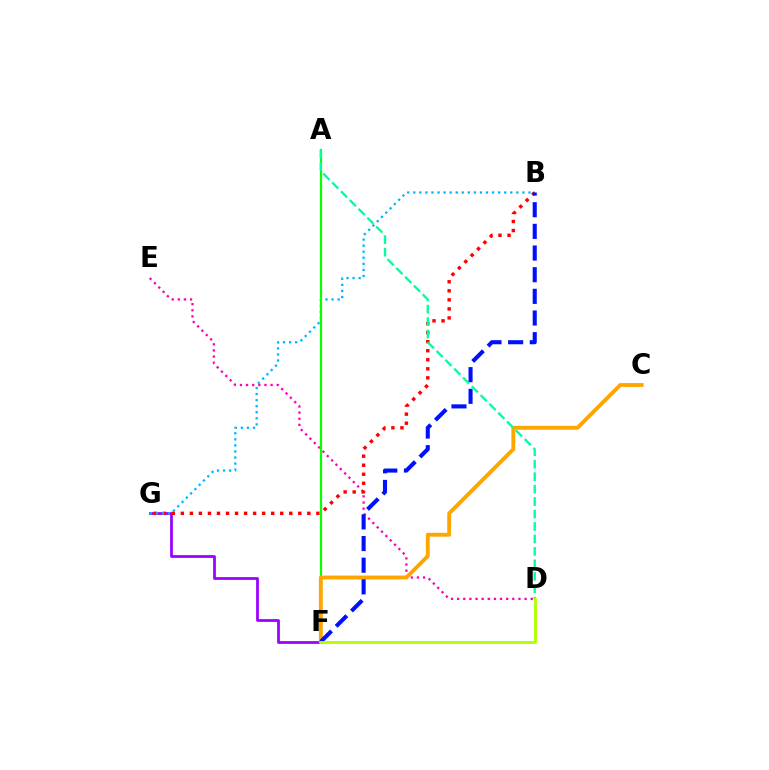{('F', 'G'): [{'color': '#9b00ff', 'line_style': 'solid', 'thickness': 1.98}], ('D', 'E'): [{'color': '#ff00bd', 'line_style': 'dotted', 'thickness': 1.67}], ('B', 'G'): [{'color': '#ff0000', 'line_style': 'dotted', 'thickness': 2.45}, {'color': '#00b5ff', 'line_style': 'dotted', 'thickness': 1.65}], ('A', 'F'): [{'color': '#08ff00', 'line_style': 'solid', 'thickness': 1.59}], ('C', 'F'): [{'color': '#ffa500', 'line_style': 'solid', 'thickness': 2.78}], ('B', 'F'): [{'color': '#0010ff', 'line_style': 'dashed', 'thickness': 2.94}], ('A', 'D'): [{'color': '#00ff9d', 'line_style': 'dashed', 'thickness': 1.69}], ('D', 'F'): [{'color': '#b3ff00', 'line_style': 'solid', 'thickness': 2.08}]}